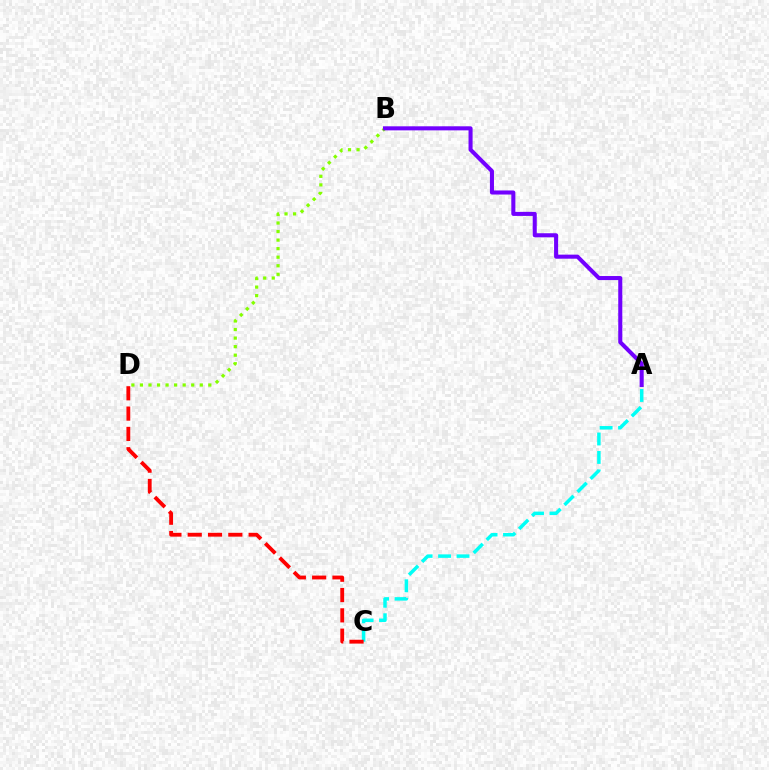{('A', 'C'): [{'color': '#00fff6', 'line_style': 'dashed', 'thickness': 2.51}], ('C', 'D'): [{'color': '#ff0000', 'line_style': 'dashed', 'thickness': 2.76}], ('B', 'D'): [{'color': '#84ff00', 'line_style': 'dotted', 'thickness': 2.32}], ('A', 'B'): [{'color': '#7200ff', 'line_style': 'solid', 'thickness': 2.92}]}